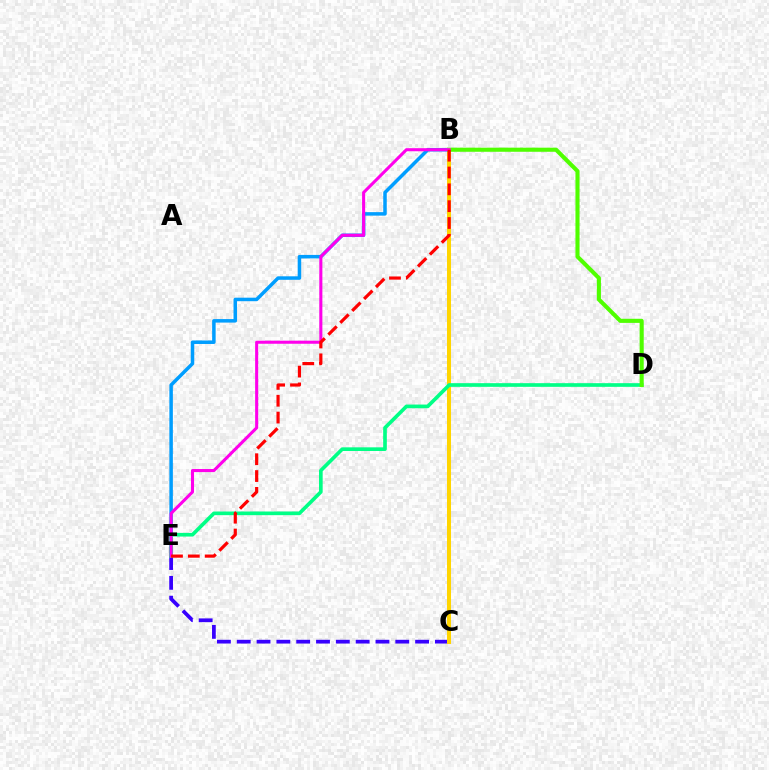{('C', 'E'): [{'color': '#3700ff', 'line_style': 'dashed', 'thickness': 2.69}], ('B', 'C'): [{'color': '#ffd500', 'line_style': 'solid', 'thickness': 2.9}], ('B', 'E'): [{'color': '#009eff', 'line_style': 'solid', 'thickness': 2.53}, {'color': '#ff00ed', 'line_style': 'solid', 'thickness': 2.21}, {'color': '#ff0000', 'line_style': 'dashed', 'thickness': 2.29}], ('D', 'E'): [{'color': '#00ff86', 'line_style': 'solid', 'thickness': 2.64}], ('B', 'D'): [{'color': '#4fff00', 'line_style': 'solid', 'thickness': 2.95}]}